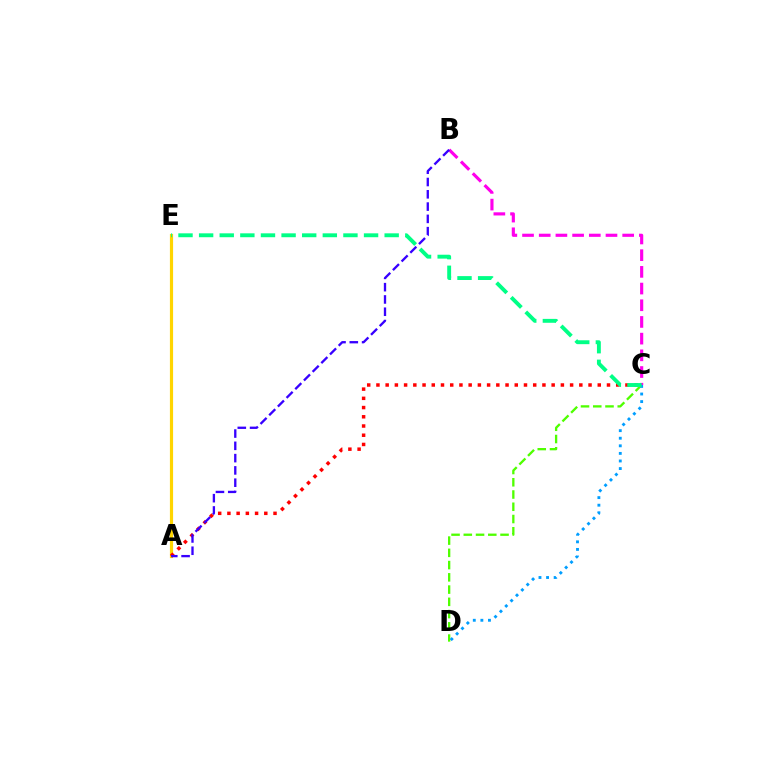{('A', 'E'): [{'color': '#ffd500', 'line_style': 'solid', 'thickness': 2.29}], ('A', 'C'): [{'color': '#ff0000', 'line_style': 'dotted', 'thickness': 2.51}], ('C', 'D'): [{'color': '#4fff00', 'line_style': 'dashed', 'thickness': 1.66}, {'color': '#009eff', 'line_style': 'dotted', 'thickness': 2.06}], ('B', 'C'): [{'color': '#ff00ed', 'line_style': 'dashed', 'thickness': 2.27}], ('C', 'E'): [{'color': '#00ff86', 'line_style': 'dashed', 'thickness': 2.8}], ('A', 'B'): [{'color': '#3700ff', 'line_style': 'dashed', 'thickness': 1.67}]}